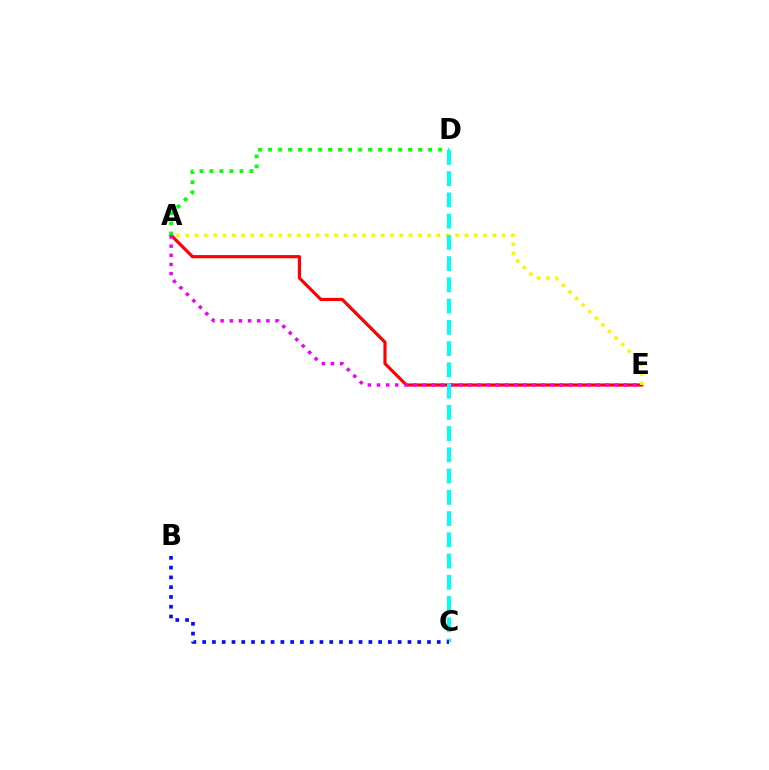{('A', 'E'): [{'color': '#ff0000', 'line_style': 'solid', 'thickness': 2.28}, {'color': '#ee00ff', 'line_style': 'dotted', 'thickness': 2.49}, {'color': '#fcf500', 'line_style': 'dotted', 'thickness': 2.53}], ('A', 'D'): [{'color': '#08ff00', 'line_style': 'dotted', 'thickness': 2.72}], ('C', 'D'): [{'color': '#00fff6', 'line_style': 'dashed', 'thickness': 2.89}], ('B', 'C'): [{'color': '#0010ff', 'line_style': 'dotted', 'thickness': 2.66}]}